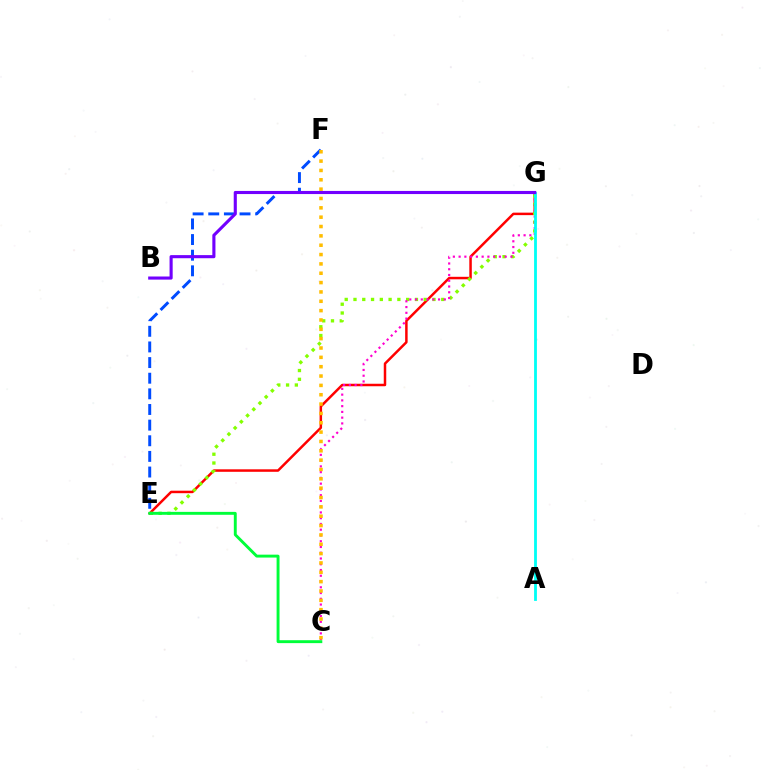{('E', 'G'): [{'color': '#ff0000', 'line_style': 'solid', 'thickness': 1.79}, {'color': '#84ff00', 'line_style': 'dotted', 'thickness': 2.38}], ('C', 'G'): [{'color': '#ff00cf', 'line_style': 'dotted', 'thickness': 1.56}], ('E', 'F'): [{'color': '#004bff', 'line_style': 'dashed', 'thickness': 2.12}], ('C', 'F'): [{'color': '#ffbd00', 'line_style': 'dotted', 'thickness': 2.54}], ('C', 'E'): [{'color': '#00ff39', 'line_style': 'solid', 'thickness': 2.09}], ('A', 'G'): [{'color': '#00fff6', 'line_style': 'solid', 'thickness': 2.03}], ('B', 'G'): [{'color': '#7200ff', 'line_style': 'solid', 'thickness': 2.24}]}